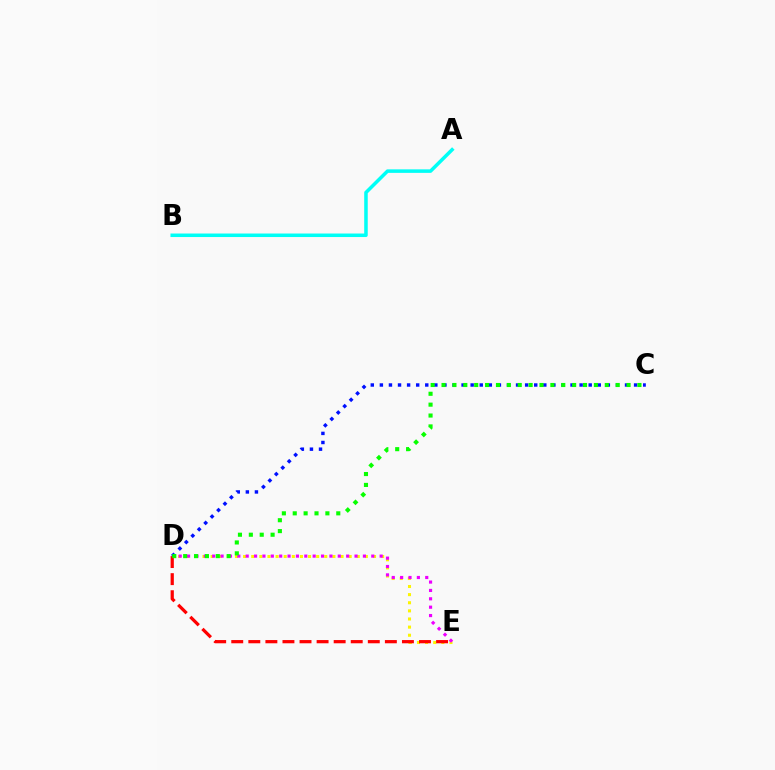{('D', 'E'): [{'color': '#fcf500', 'line_style': 'dotted', 'thickness': 2.21}, {'color': '#ee00ff', 'line_style': 'dotted', 'thickness': 2.27}, {'color': '#ff0000', 'line_style': 'dashed', 'thickness': 2.32}], ('A', 'B'): [{'color': '#00fff6', 'line_style': 'solid', 'thickness': 2.53}], ('C', 'D'): [{'color': '#0010ff', 'line_style': 'dotted', 'thickness': 2.47}, {'color': '#08ff00', 'line_style': 'dotted', 'thickness': 2.96}]}